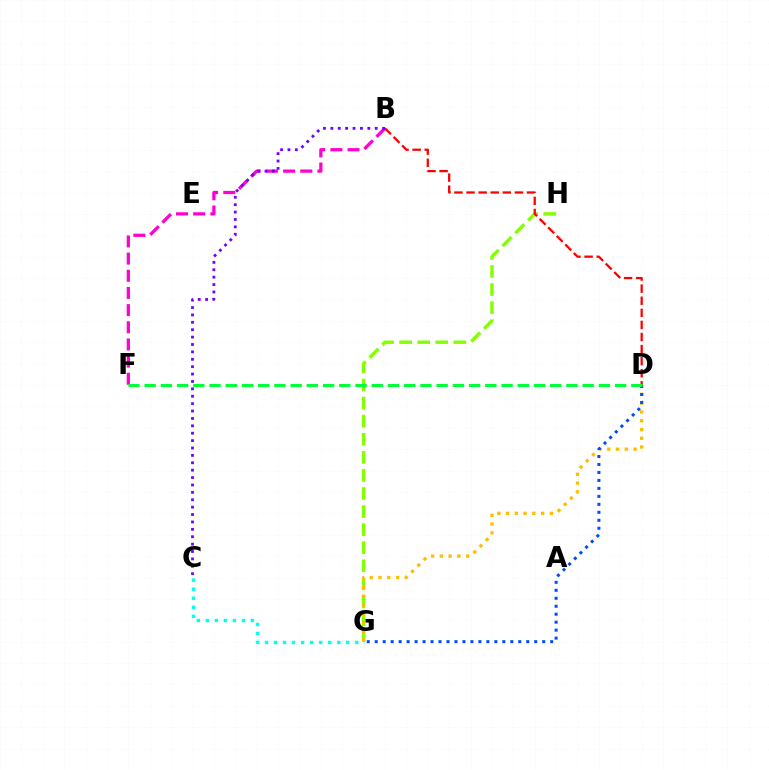{('G', 'H'): [{'color': '#84ff00', 'line_style': 'dashed', 'thickness': 2.46}], ('B', 'F'): [{'color': '#ff00cf', 'line_style': 'dashed', 'thickness': 2.33}], ('C', 'G'): [{'color': '#00fff6', 'line_style': 'dotted', 'thickness': 2.45}], ('D', 'G'): [{'color': '#ffbd00', 'line_style': 'dotted', 'thickness': 2.38}, {'color': '#004bff', 'line_style': 'dotted', 'thickness': 2.17}], ('B', 'D'): [{'color': '#ff0000', 'line_style': 'dashed', 'thickness': 1.64}], ('B', 'C'): [{'color': '#7200ff', 'line_style': 'dotted', 'thickness': 2.01}], ('D', 'F'): [{'color': '#00ff39', 'line_style': 'dashed', 'thickness': 2.2}]}